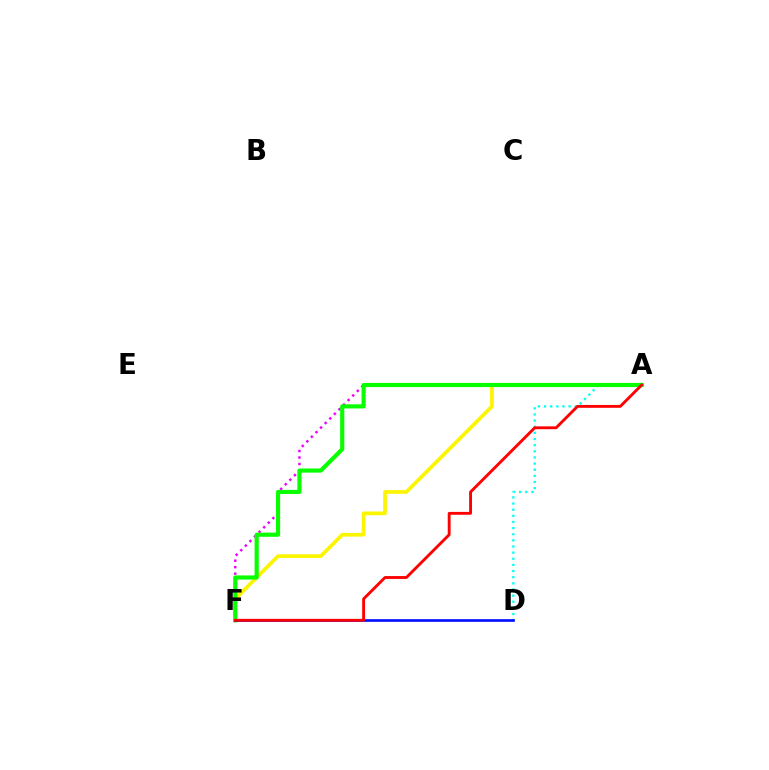{('A', 'F'): [{'color': '#ee00ff', 'line_style': 'dotted', 'thickness': 1.76}, {'color': '#fcf500', 'line_style': 'solid', 'thickness': 2.66}, {'color': '#08ff00', 'line_style': 'solid', 'thickness': 2.98}, {'color': '#ff0000', 'line_style': 'solid', 'thickness': 2.06}], ('A', 'D'): [{'color': '#00fff6', 'line_style': 'dotted', 'thickness': 1.67}], ('D', 'F'): [{'color': '#0010ff', 'line_style': 'solid', 'thickness': 1.92}]}